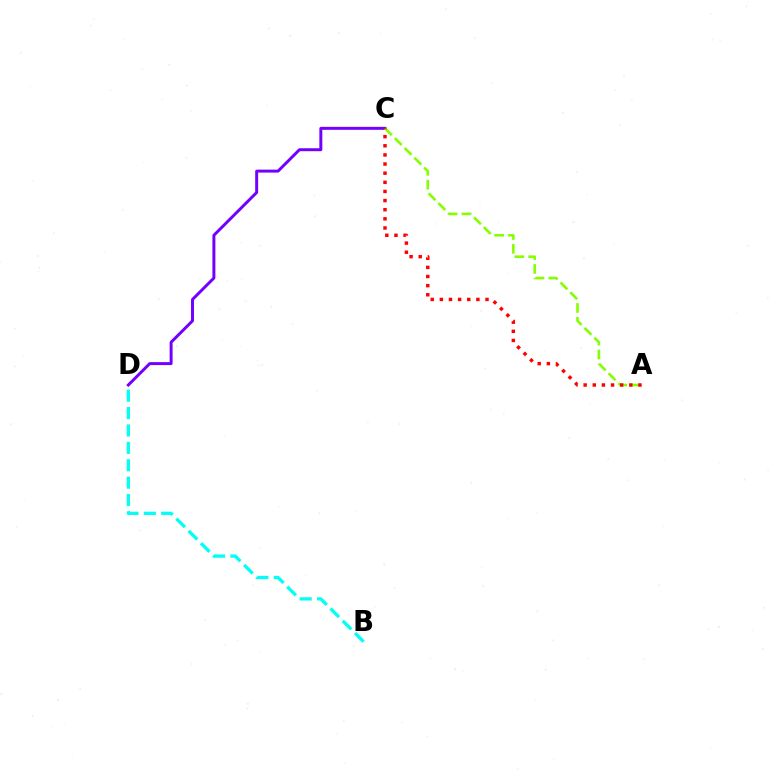{('C', 'D'): [{'color': '#7200ff', 'line_style': 'solid', 'thickness': 2.13}], ('B', 'D'): [{'color': '#00fff6', 'line_style': 'dashed', 'thickness': 2.36}], ('A', 'C'): [{'color': '#84ff00', 'line_style': 'dashed', 'thickness': 1.88}, {'color': '#ff0000', 'line_style': 'dotted', 'thickness': 2.48}]}